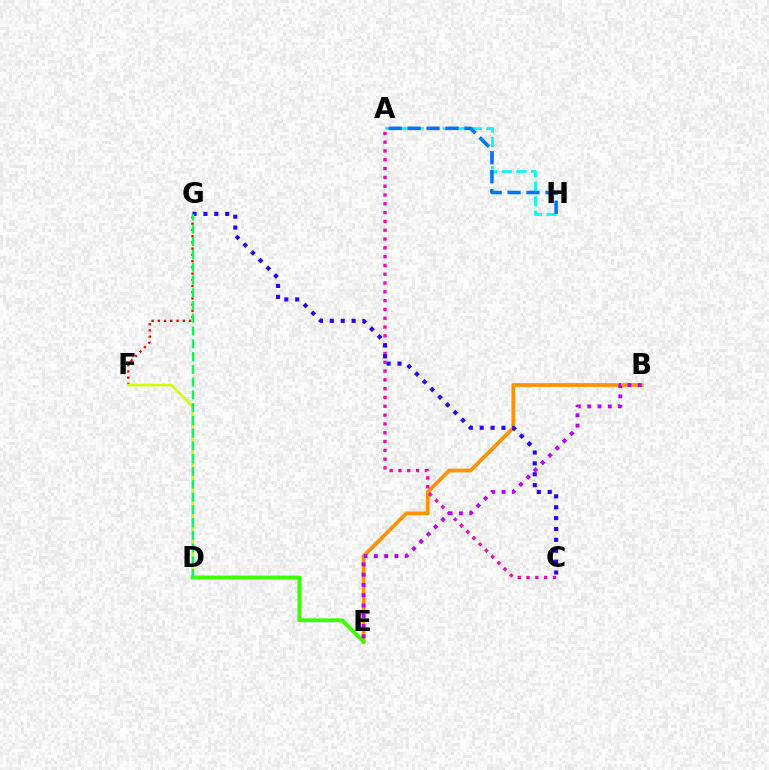{('F', 'G'): [{'color': '#ff0000', 'line_style': 'dotted', 'thickness': 1.69}], ('B', 'E'): [{'color': '#ff9400', 'line_style': 'solid', 'thickness': 2.7}, {'color': '#b900ff', 'line_style': 'dotted', 'thickness': 2.79}], ('A', 'H'): [{'color': '#00fff6', 'line_style': 'dashed', 'thickness': 1.98}, {'color': '#0074ff', 'line_style': 'dashed', 'thickness': 2.57}], ('D', 'F'): [{'color': '#d1ff00', 'line_style': 'solid', 'thickness': 1.92}], ('A', 'C'): [{'color': '#ff00ac', 'line_style': 'dotted', 'thickness': 2.39}], ('D', 'E'): [{'color': '#3dff00', 'line_style': 'solid', 'thickness': 2.79}], ('C', 'G'): [{'color': '#2500ff', 'line_style': 'dotted', 'thickness': 2.96}], ('D', 'G'): [{'color': '#00ff5c', 'line_style': 'dashed', 'thickness': 1.73}]}